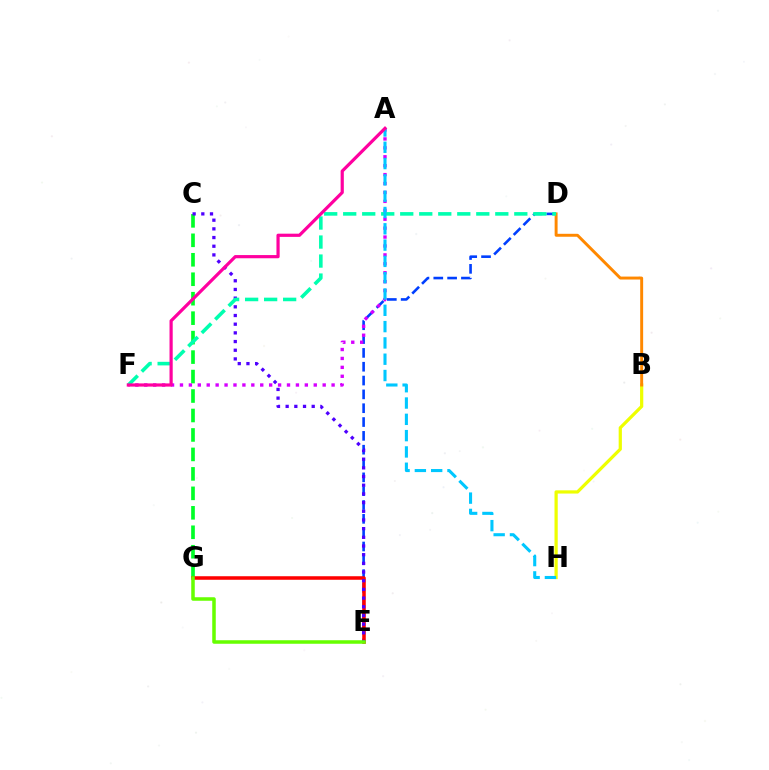{('B', 'H'): [{'color': '#eeff00', 'line_style': 'solid', 'thickness': 2.32}], ('C', 'G'): [{'color': '#00ff27', 'line_style': 'dashed', 'thickness': 2.64}], ('D', 'E'): [{'color': '#003fff', 'line_style': 'dashed', 'thickness': 1.88}], ('E', 'G'): [{'color': '#ff0000', 'line_style': 'solid', 'thickness': 2.55}, {'color': '#66ff00', 'line_style': 'solid', 'thickness': 2.53}], ('A', 'F'): [{'color': '#d600ff', 'line_style': 'dotted', 'thickness': 2.42}, {'color': '#ff00a0', 'line_style': 'solid', 'thickness': 2.3}], ('B', 'D'): [{'color': '#ff8800', 'line_style': 'solid', 'thickness': 2.12}], ('C', 'E'): [{'color': '#4f00ff', 'line_style': 'dotted', 'thickness': 2.36}], ('D', 'F'): [{'color': '#00ffaf', 'line_style': 'dashed', 'thickness': 2.58}], ('A', 'H'): [{'color': '#00c7ff', 'line_style': 'dashed', 'thickness': 2.21}]}